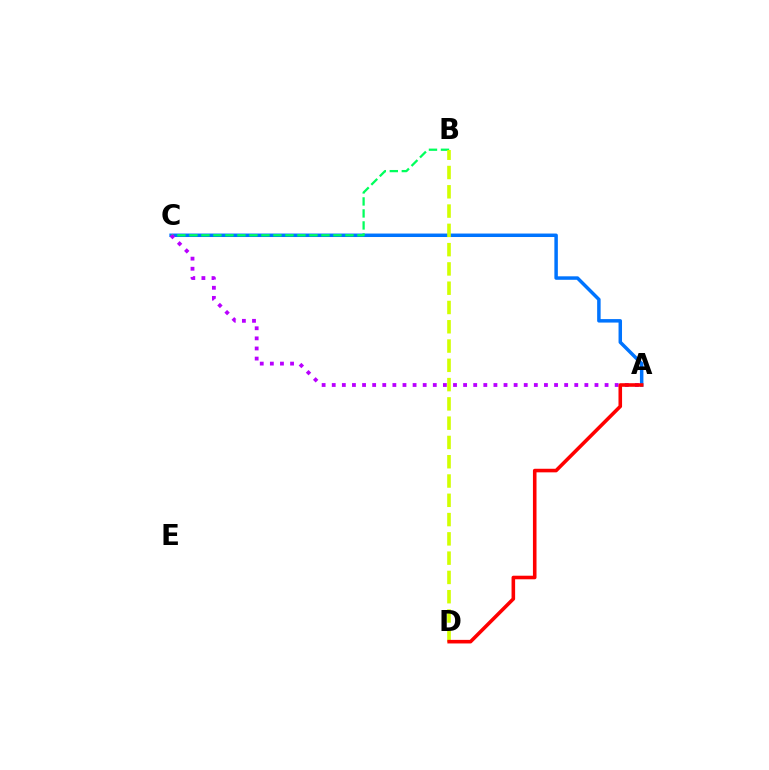{('A', 'C'): [{'color': '#0074ff', 'line_style': 'solid', 'thickness': 2.5}, {'color': '#b900ff', 'line_style': 'dotted', 'thickness': 2.75}], ('B', 'C'): [{'color': '#00ff5c', 'line_style': 'dashed', 'thickness': 1.63}], ('B', 'D'): [{'color': '#d1ff00', 'line_style': 'dashed', 'thickness': 2.62}], ('A', 'D'): [{'color': '#ff0000', 'line_style': 'solid', 'thickness': 2.58}]}